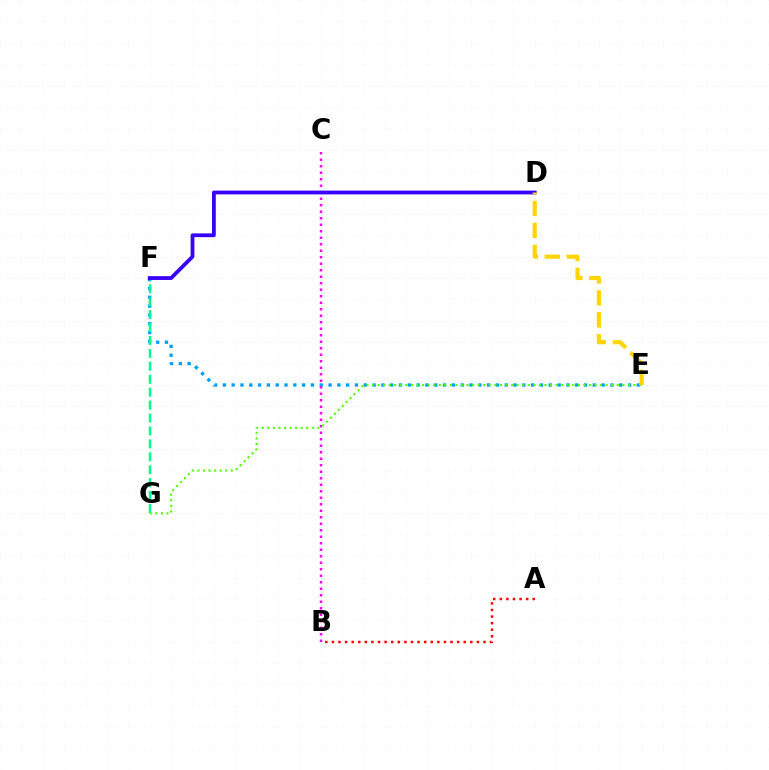{('E', 'F'): [{'color': '#009eff', 'line_style': 'dotted', 'thickness': 2.39}], ('F', 'G'): [{'color': '#00ff86', 'line_style': 'dashed', 'thickness': 1.76}], ('B', 'C'): [{'color': '#ff00ed', 'line_style': 'dotted', 'thickness': 1.77}], ('A', 'B'): [{'color': '#ff0000', 'line_style': 'dotted', 'thickness': 1.79}], ('D', 'F'): [{'color': '#3700ff', 'line_style': 'solid', 'thickness': 2.73}], ('E', 'G'): [{'color': '#4fff00', 'line_style': 'dotted', 'thickness': 1.51}], ('D', 'E'): [{'color': '#ffd500', 'line_style': 'dashed', 'thickness': 2.98}]}